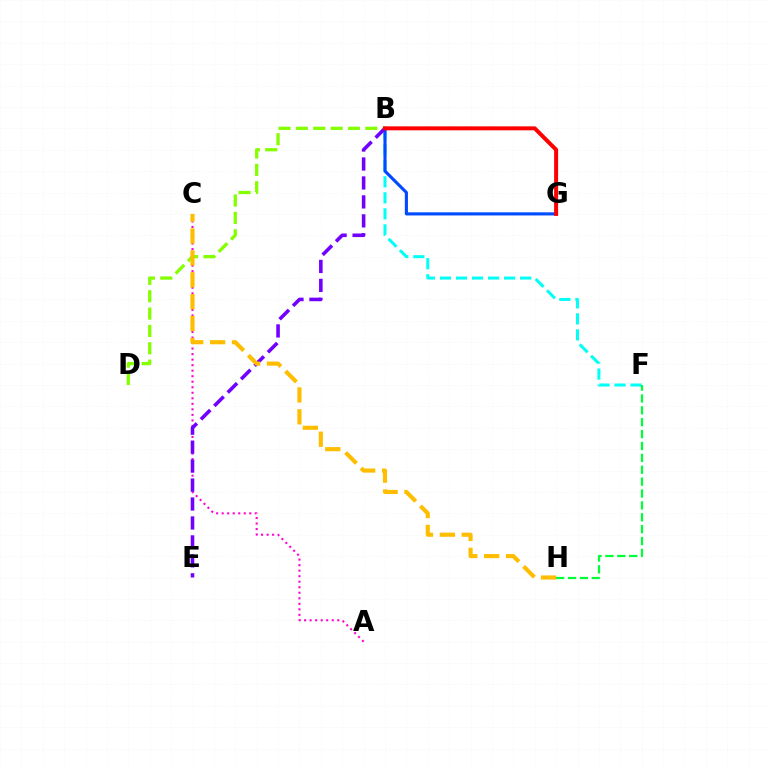{('B', 'F'): [{'color': '#00fff6', 'line_style': 'dashed', 'thickness': 2.18}], ('B', 'G'): [{'color': '#004bff', 'line_style': 'solid', 'thickness': 2.24}, {'color': '#ff0000', 'line_style': 'solid', 'thickness': 2.87}], ('B', 'D'): [{'color': '#84ff00', 'line_style': 'dashed', 'thickness': 2.36}], ('A', 'C'): [{'color': '#ff00cf', 'line_style': 'dotted', 'thickness': 1.5}], ('B', 'E'): [{'color': '#7200ff', 'line_style': 'dashed', 'thickness': 2.57}], ('F', 'H'): [{'color': '#00ff39', 'line_style': 'dashed', 'thickness': 1.61}], ('C', 'H'): [{'color': '#ffbd00', 'line_style': 'dashed', 'thickness': 2.97}]}